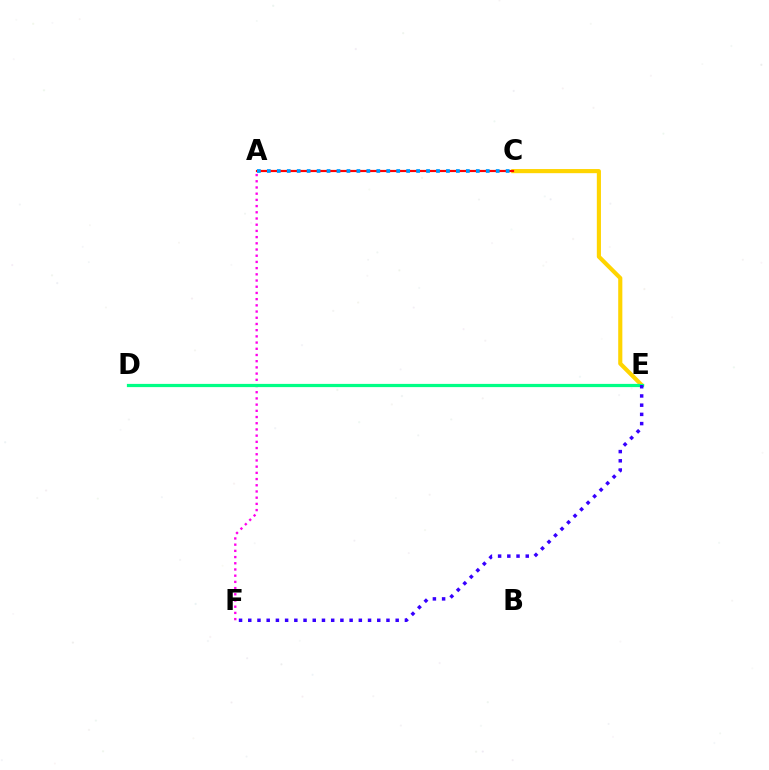{('A', 'F'): [{'color': '#ff00ed', 'line_style': 'dotted', 'thickness': 1.69}], ('C', 'E'): [{'color': '#ffd500', 'line_style': 'solid', 'thickness': 2.97}], ('D', 'E'): [{'color': '#4fff00', 'line_style': 'dashed', 'thickness': 1.92}, {'color': '#00ff86', 'line_style': 'solid', 'thickness': 2.32}], ('A', 'C'): [{'color': '#ff0000', 'line_style': 'solid', 'thickness': 1.57}, {'color': '#009eff', 'line_style': 'dotted', 'thickness': 2.7}], ('E', 'F'): [{'color': '#3700ff', 'line_style': 'dotted', 'thickness': 2.5}]}